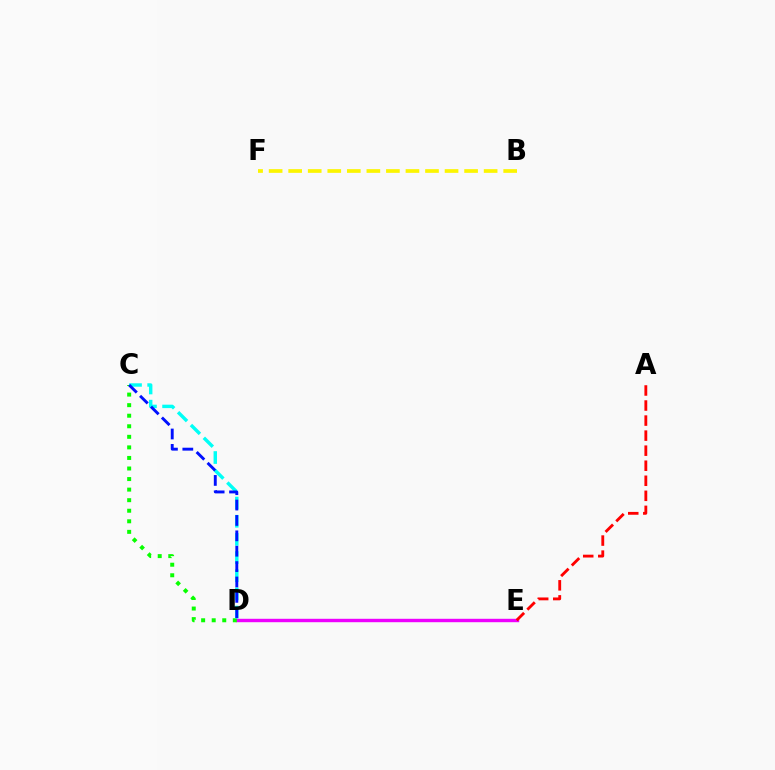{('B', 'F'): [{'color': '#fcf500', 'line_style': 'dashed', 'thickness': 2.66}], ('D', 'E'): [{'color': '#ee00ff', 'line_style': 'solid', 'thickness': 2.46}], ('C', 'D'): [{'color': '#08ff00', 'line_style': 'dotted', 'thickness': 2.87}, {'color': '#00fff6', 'line_style': 'dashed', 'thickness': 2.47}, {'color': '#0010ff', 'line_style': 'dashed', 'thickness': 2.09}], ('A', 'E'): [{'color': '#ff0000', 'line_style': 'dashed', 'thickness': 2.04}]}